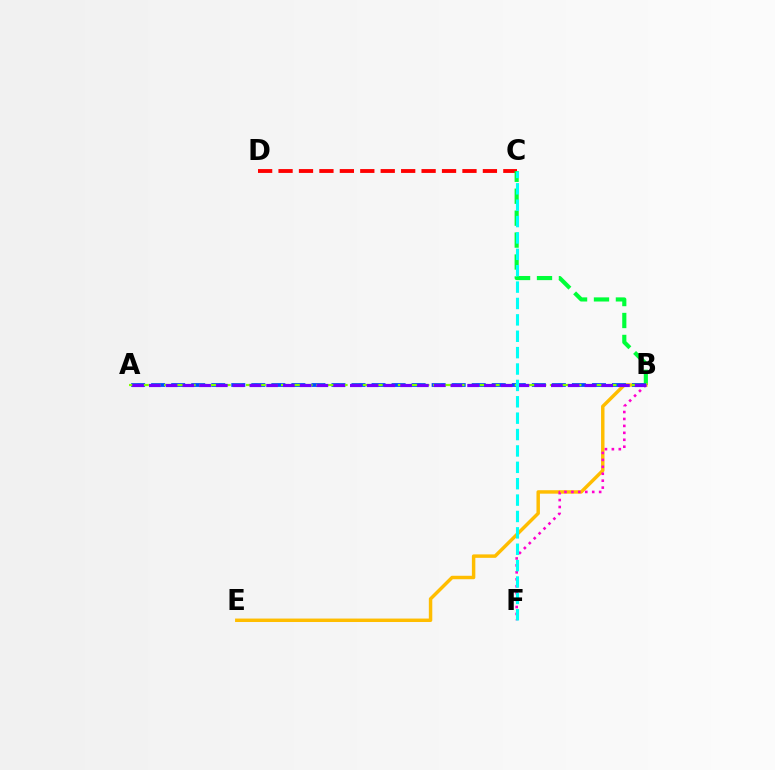{('C', 'D'): [{'color': '#ff0000', 'line_style': 'dashed', 'thickness': 2.78}], ('B', 'C'): [{'color': '#00ff39', 'line_style': 'dashed', 'thickness': 2.98}], ('B', 'E'): [{'color': '#ffbd00', 'line_style': 'solid', 'thickness': 2.49}], ('A', 'B'): [{'color': '#004bff', 'line_style': 'dashed', 'thickness': 2.72}, {'color': '#84ff00', 'line_style': 'dashed', 'thickness': 1.59}, {'color': '#7200ff', 'line_style': 'dashed', 'thickness': 2.28}], ('B', 'F'): [{'color': '#ff00cf', 'line_style': 'dotted', 'thickness': 1.88}], ('C', 'F'): [{'color': '#00fff6', 'line_style': 'dashed', 'thickness': 2.23}]}